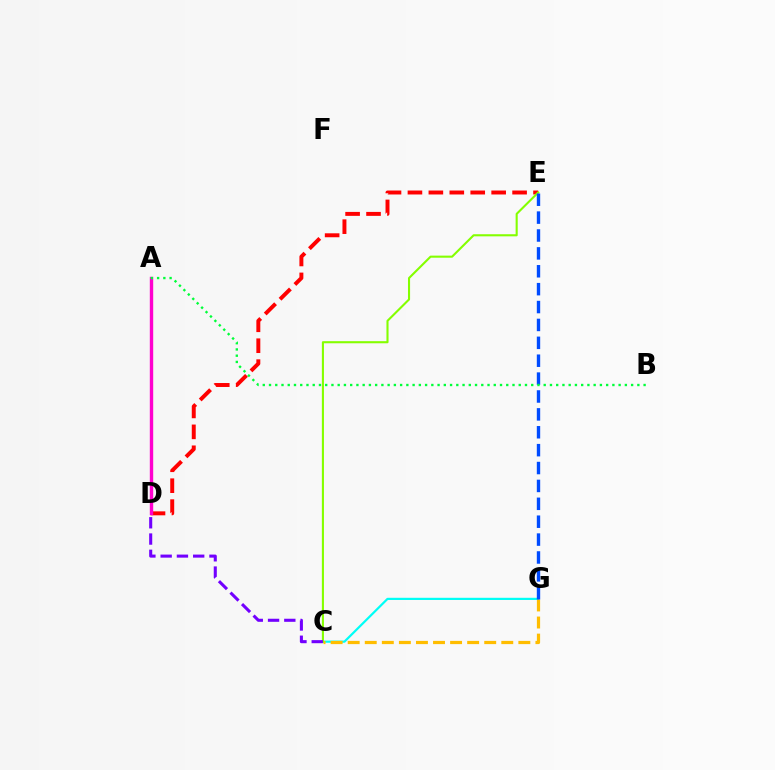{('C', 'G'): [{'color': '#00fff6', 'line_style': 'solid', 'thickness': 1.58}, {'color': '#ffbd00', 'line_style': 'dashed', 'thickness': 2.32}], ('D', 'E'): [{'color': '#ff0000', 'line_style': 'dashed', 'thickness': 2.84}], ('C', 'E'): [{'color': '#84ff00', 'line_style': 'solid', 'thickness': 1.51}], ('A', 'D'): [{'color': '#ff00cf', 'line_style': 'solid', 'thickness': 2.44}], ('E', 'G'): [{'color': '#004bff', 'line_style': 'dashed', 'thickness': 2.43}], ('A', 'B'): [{'color': '#00ff39', 'line_style': 'dotted', 'thickness': 1.7}], ('C', 'D'): [{'color': '#7200ff', 'line_style': 'dashed', 'thickness': 2.21}]}